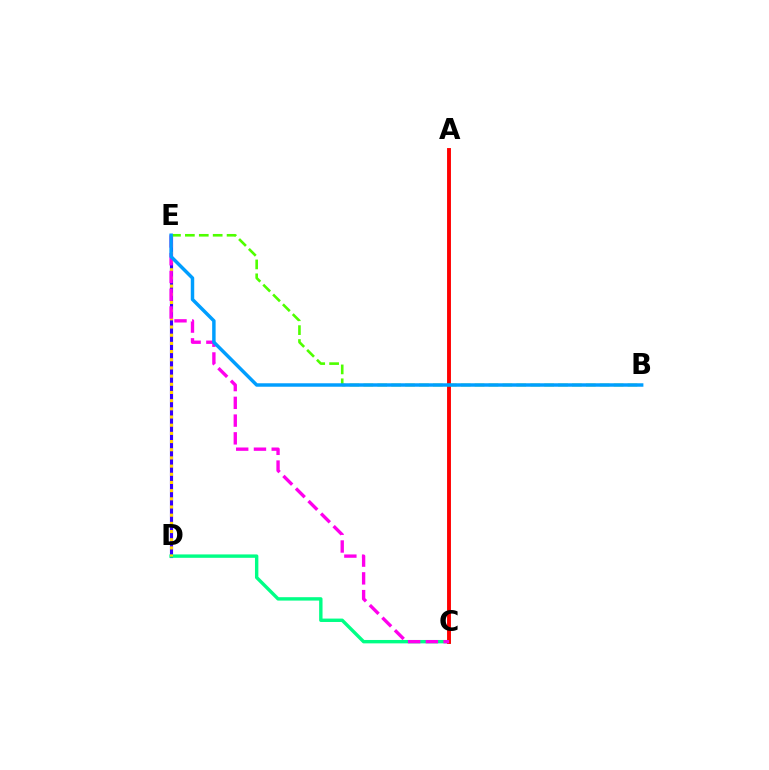{('D', 'E'): [{'color': '#3700ff', 'line_style': 'solid', 'thickness': 2.26}, {'color': '#ffd500', 'line_style': 'dotted', 'thickness': 2.22}], ('C', 'D'): [{'color': '#00ff86', 'line_style': 'solid', 'thickness': 2.44}], ('A', 'C'): [{'color': '#ff0000', 'line_style': 'solid', 'thickness': 2.8}], ('C', 'E'): [{'color': '#ff00ed', 'line_style': 'dashed', 'thickness': 2.41}], ('B', 'E'): [{'color': '#4fff00', 'line_style': 'dashed', 'thickness': 1.89}, {'color': '#009eff', 'line_style': 'solid', 'thickness': 2.49}]}